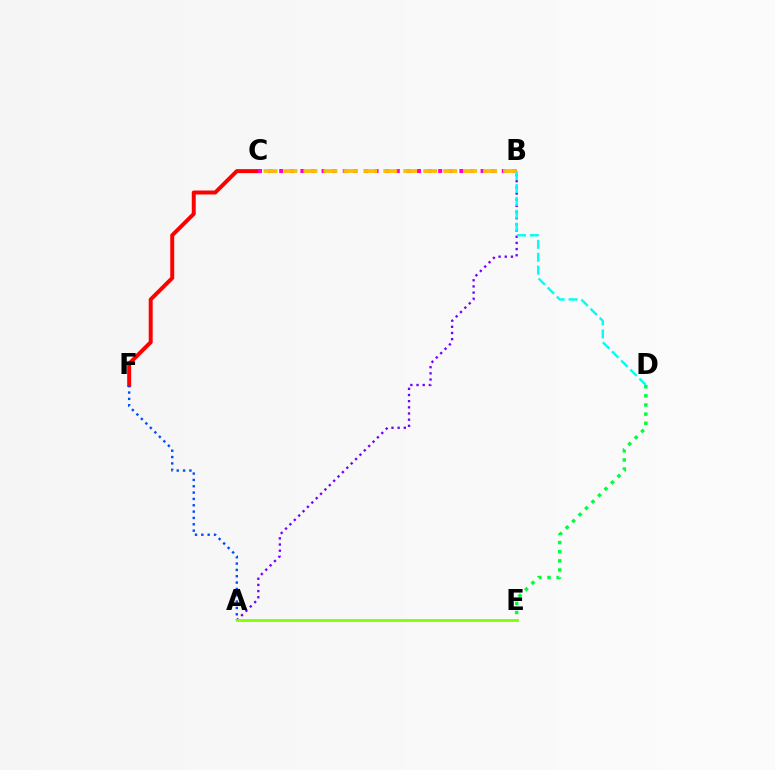{('C', 'F'): [{'color': '#ff0000', 'line_style': 'solid', 'thickness': 2.85}], ('B', 'C'): [{'color': '#ff00cf', 'line_style': 'dotted', 'thickness': 2.88}, {'color': '#ffbd00', 'line_style': 'dashed', 'thickness': 2.71}], ('A', 'F'): [{'color': '#004bff', 'line_style': 'dotted', 'thickness': 1.72}], ('A', 'B'): [{'color': '#7200ff', 'line_style': 'dotted', 'thickness': 1.68}], ('D', 'E'): [{'color': '#00ff39', 'line_style': 'dotted', 'thickness': 2.48}], ('A', 'E'): [{'color': '#84ff00', 'line_style': 'solid', 'thickness': 2.03}], ('B', 'D'): [{'color': '#00fff6', 'line_style': 'dashed', 'thickness': 1.75}]}